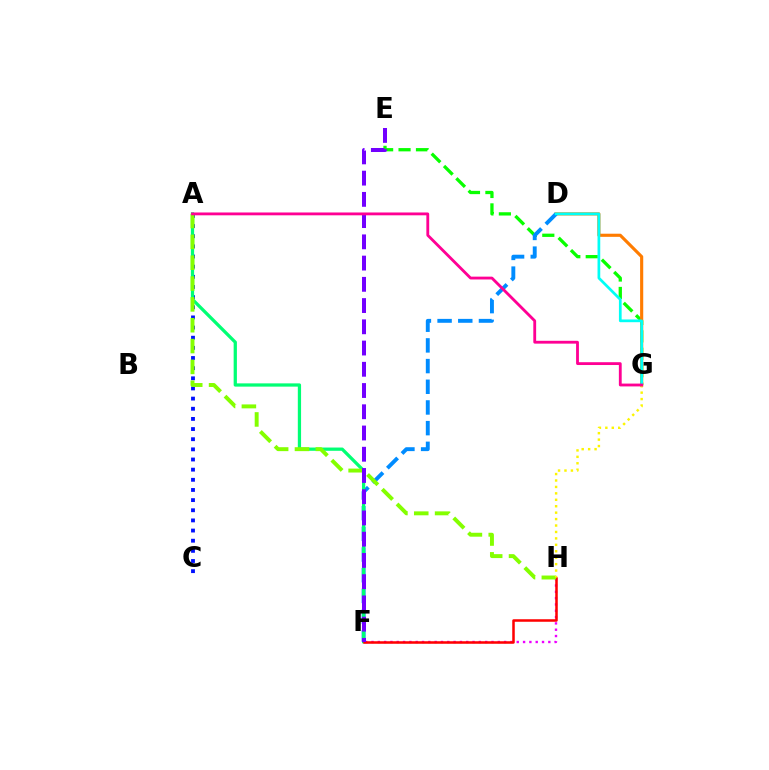{('E', 'G'): [{'color': '#08ff00', 'line_style': 'dashed', 'thickness': 2.37}], ('F', 'H'): [{'color': '#ee00ff', 'line_style': 'dotted', 'thickness': 1.72}, {'color': '#ff0000', 'line_style': 'solid', 'thickness': 1.82}], ('D', 'G'): [{'color': '#ff7c00', 'line_style': 'solid', 'thickness': 2.25}, {'color': '#00fff6', 'line_style': 'solid', 'thickness': 1.96}], ('D', 'F'): [{'color': '#008cff', 'line_style': 'dashed', 'thickness': 2.81}], ('A', 'C'): [{'color': '#0010ff', 'line_style': 'dotted', 'thickness': 2.76}], ('A', 'F'): [{'color': '#00ff74', 'line_style': 'solid', 'thickness': 2.34}], ('A', 'H'): [{'color': '#84ff00', 'line_style': 'dashed', 'thickness': 2.83}], ('G', 'H'): [{'color': '#fcf500', 'line_style': 'dotted', 'thickness': 1.75}], ('E', 'F'): [{'color': '#7200ff', 'line_style': 'dashed', 'thickness': 2.89}], ('A', 'G'): [{'color': '#ff0094', 'line_style': 'solid', 'thickness': 2.03}]}